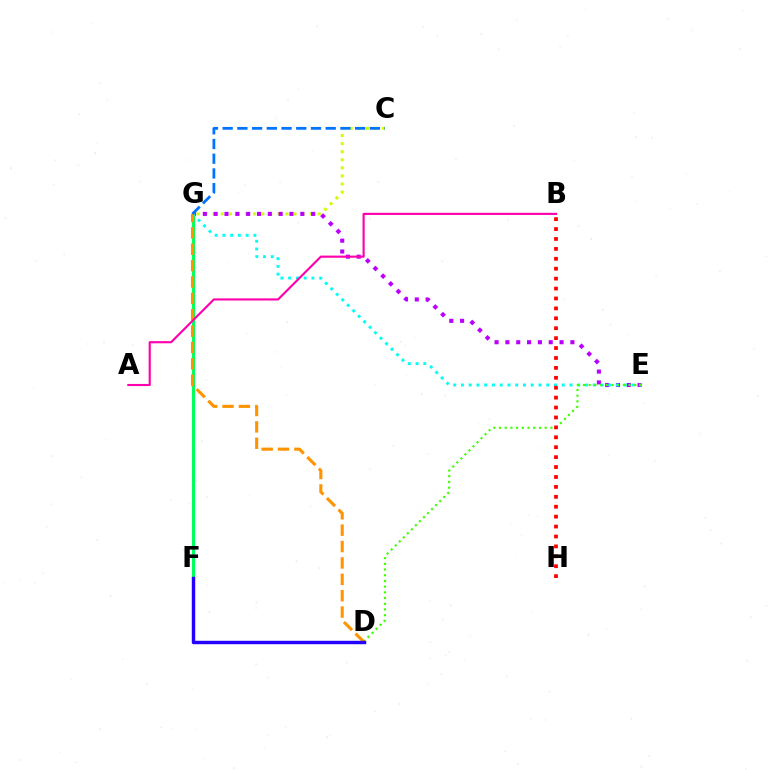{('F', 'G'): [{'color': '#00ff5c', 'line_style': 'solid', 'thickness': 2.25}], ('C', 'G'): [{'color': '#d1ff00', 'line_style': 'dotted', 'thickness': 2.19}, {'color': '#0074ff', 'line_style': 'dashed', 'thickness': 2.0}], ('E', 'G'): [{'color': '#b900ff', 'line_style': 'dotted', 'thickness': 2.94}, {'color': '#00fff6', 'line_style': 'dotted', 'thickness': 2.11}], ('D', 'E'): [{'color': '#3dff00', 'line_style': 'dotted', 'thickness': 1.55}], ('D', 'G'): [{'color': '#ff9400', 'line_style': 'dashed', 'thickness': 2.22}], ('A', 'B'): [{'color': '#ff00ac', 'line_style': 'solid', 'thickness': 1.54}], ('D', 'F'): [{'color': '#2500ff', 'line_style': 'solid', 'thickness': 2.47}], ('B', 'H'): [{'color': '#ff0000', 'line_style': 'dotted', 'thickness': 2.69}]}